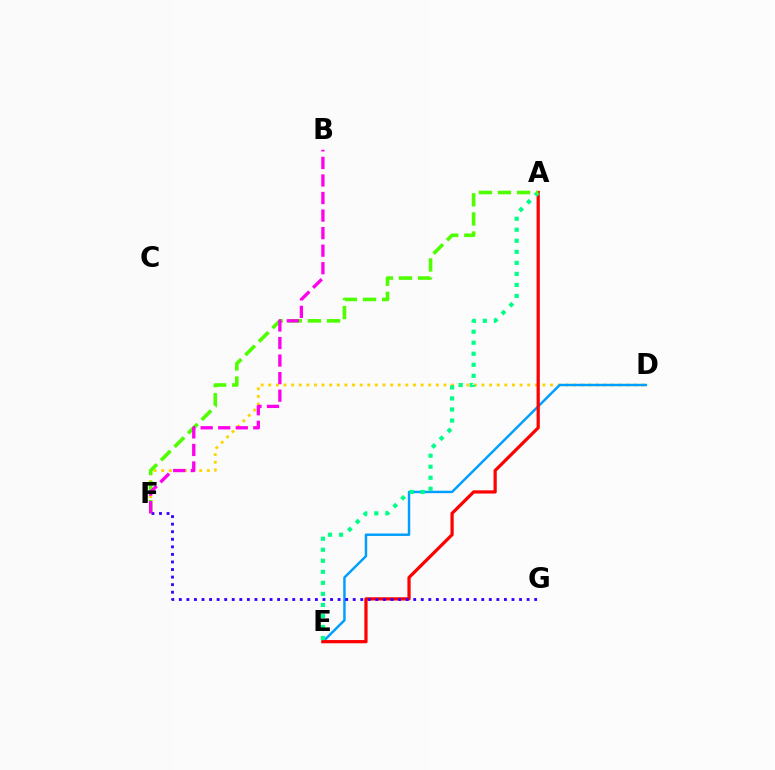{('D', 'F'): [{'color': '#ffd500', 'line_style': 'dotted', 'thickness': 2.07}], ('D', 'E'): [{'color': '#009eff', 'line_style': 'solid', 'thickness': 1.77}], ('A', 'E'): [{'color': '#ff0000', 'line_style': 'solid', 'thickness': 2.32}, {'color': '#00ff86', 'line_style': 'dotted', 'thickness': 3.0}], ('A', 'F'): [{'color': '#4fff00', 'line_style': 'dashed', 'thickness': 2.6}], ('F', 'G'): [{'color': '#3700ff', 'line_style': 'dotted', 'thickness': 2.05}], ('B', 'F'): [{'color': '#ff00ed', 'line_style': 'dashed', 'thickness': 2.38}]}